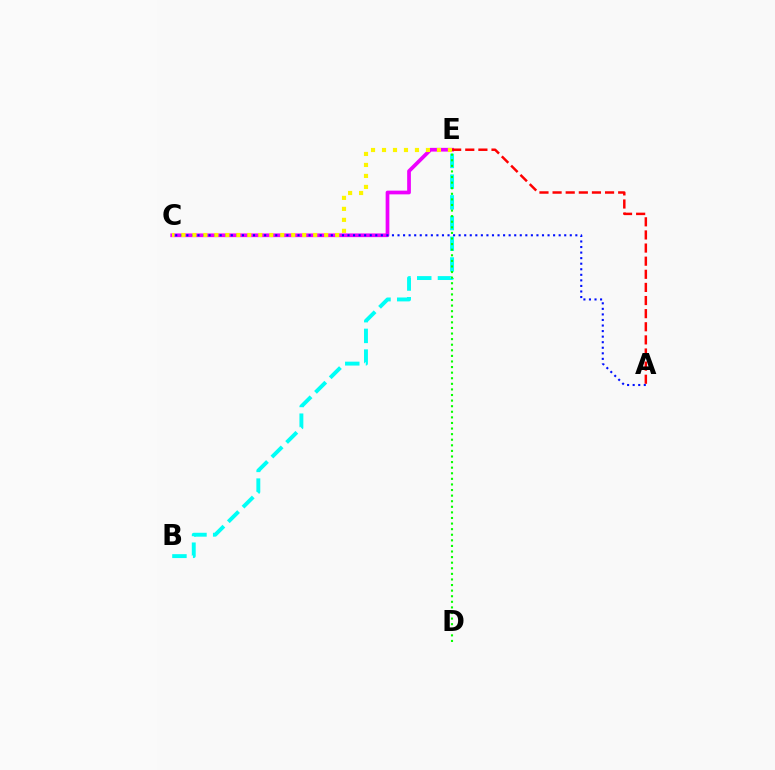{('C', 'E'): [{'color': '#ee00ff', 'line_style': 'solid', 'thickness': 2.68}, {'color': '#fcf500', 'line_style': 'dotted', 'thickness': 2.98}], ('A', 'E'): [{'color': '#ff0000', 'line_style': 'dashed', 'thickness': 1.78}], ('B', 'E'): [{'color': '#00fff6', 'line_style': 'dashed', 'thickness': 2.81}], ('A', 'C'): [{'color': '#0010ff', 'line_style': 'dotted', 'thickness': 1.51}], ('D', 'E'): [{'color': '#08ff00', 'line_style': 'dotted', 'thickness': 1.52}]}